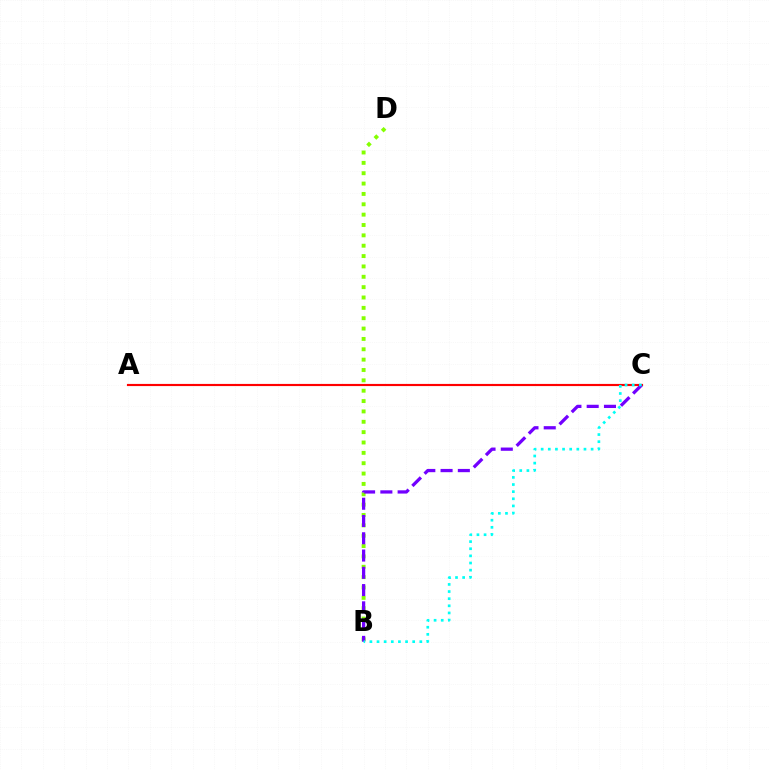{('B', 'D'): [{'color': '#84ff00', 'line_style': 'dotted', 'thickness': 2.81}], ('A', 'C'): [{'color': '#ff0000', 'line_style': 'solid', 'thickness': 1.55}], ('B', 'C'): [{'color': '#7200ff', 'line_style': 'dashed', 'thickness': 2.35}, {'color': '#00fff6', 'line_style': 'dotted', 'thickness': 1.94}]}